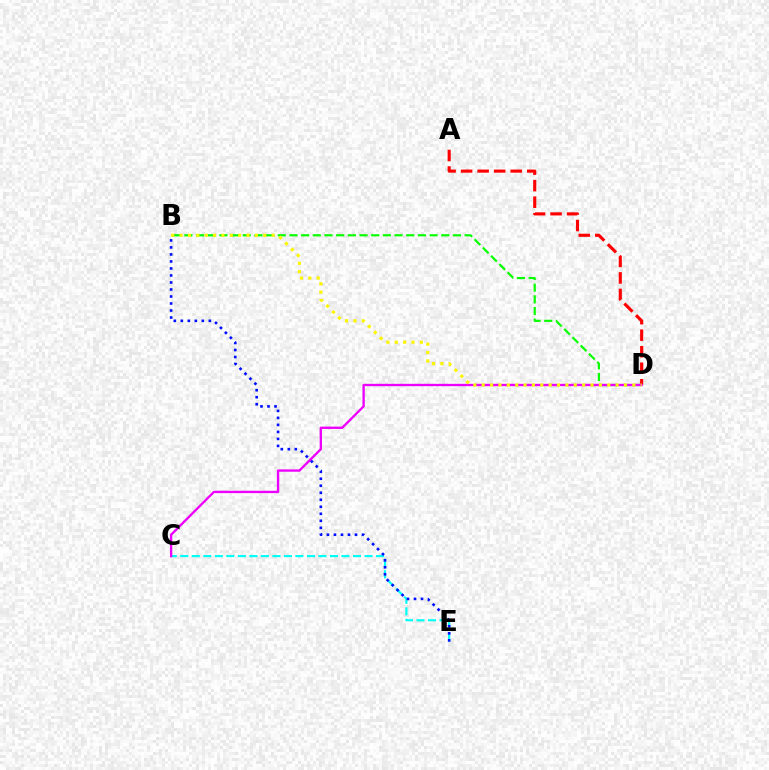{('A', 'D'): [{'color': '#ff0000', 'line_style': 'dashed', 'thickness': 2.25}], ('B', 'D'): [{'color': '#08ff00', 'line_style': 'dashed', 'thickness': 1.59}, {'color': '#fcf500', 'line_style': 'dotted', 'thickness': 2.27}], ('C', 'E'): [{'color': '#00fff6', 'line_style': 'dashed', 'thickness': 1.56}], ('B', 'E'): [{'color': '#0010ff', 'line_style': 'dotted', 'thickness': 1.9}], ('C', 'D'): [{'color': '#ee00ff', 'line_style': 'solid', 'thickness': 1.69}]}